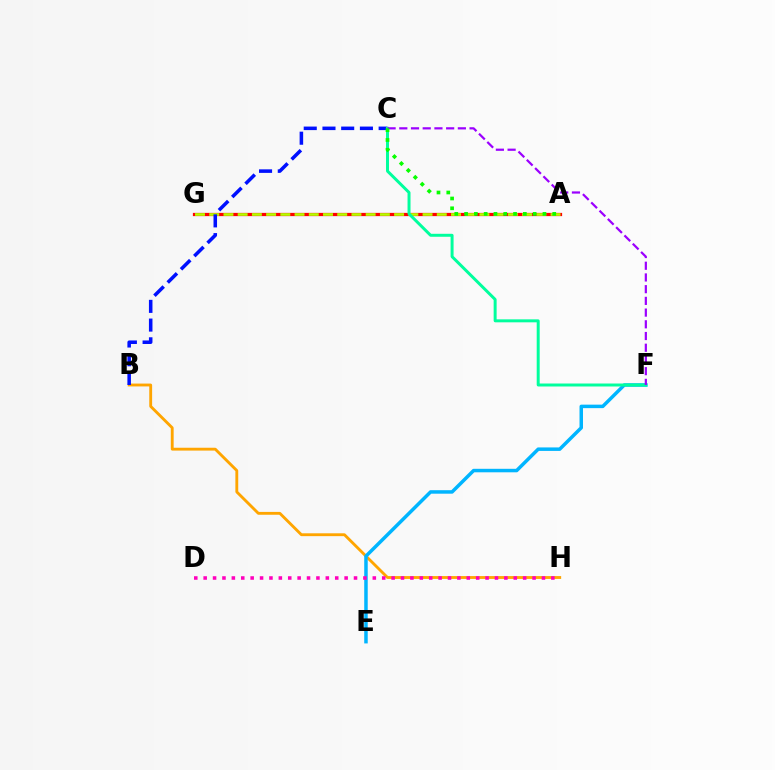{('A', 'G'): [{'color': '#ff0000', 'line_style': 'solid', 'thickness': 2.33}, {'color': '#b3ff00', 'line_style': 'dashed', 'thickness': 1.93}], ('B', 'H'): [{'color': '#ffa500', 'line_style': 'solid', 'thickness': 2.05}], ('E', 'F'): [{'color': '#00b5ff', 'line_style': 'solid', 'thickness': 2.51}], ('B', 'C'): [{'color': '#0010ff', 'line_style': 'dashed', 'thickness': 2.54}], ('C', 'F'): [{'color': '#00ff9d', 'line_style': 'solid', 'thickness': 2.14}, {'color': '#9b00ff', 'line_style': 'dashed', 'thickness': 1.59}], ('D', 'H'): [{'color': '#ff00bd', 'line_style': 'dotted', 'thickness': 2.55}], ('A', 'C'): [{'color': '#08ff00', 'line_style': 'dotted', 'thickness': 2.66}]}